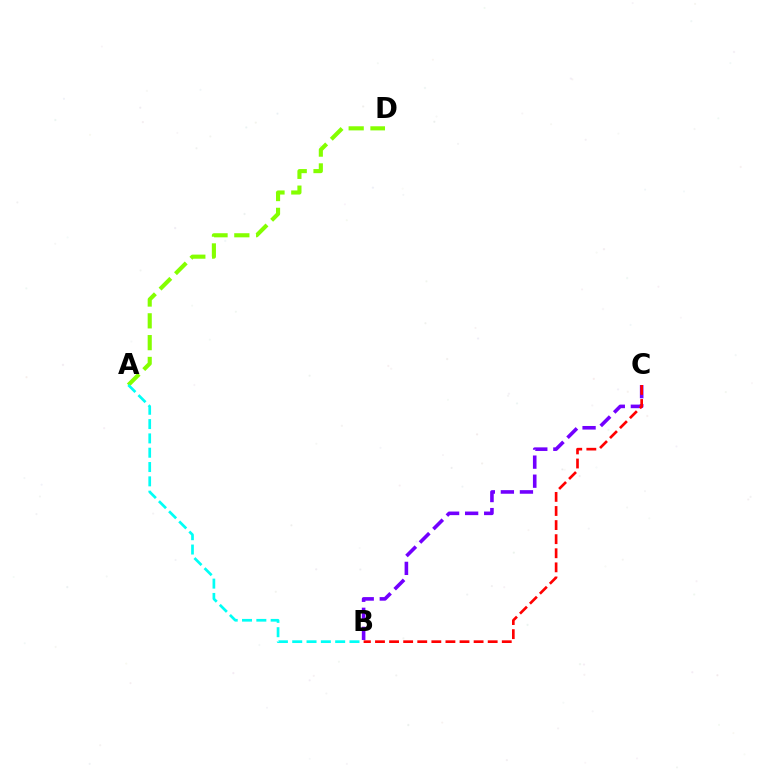{('B', 'C'): [{'color': '#7200ff', 'line_style': 'dashed', 'thickness': 2.59}, {'color': '#ff0000', 'line_style': 'dashed', 'thickness': 1.91}], ('A', 'D'): [{'color': '#84ff00', 'line_style': 'dashed', 'thickness': 2.96}], ('A', 'B'): [{'color': '#00fff6', 'line_style': 'dashed', 'thickness': 1.94}]}